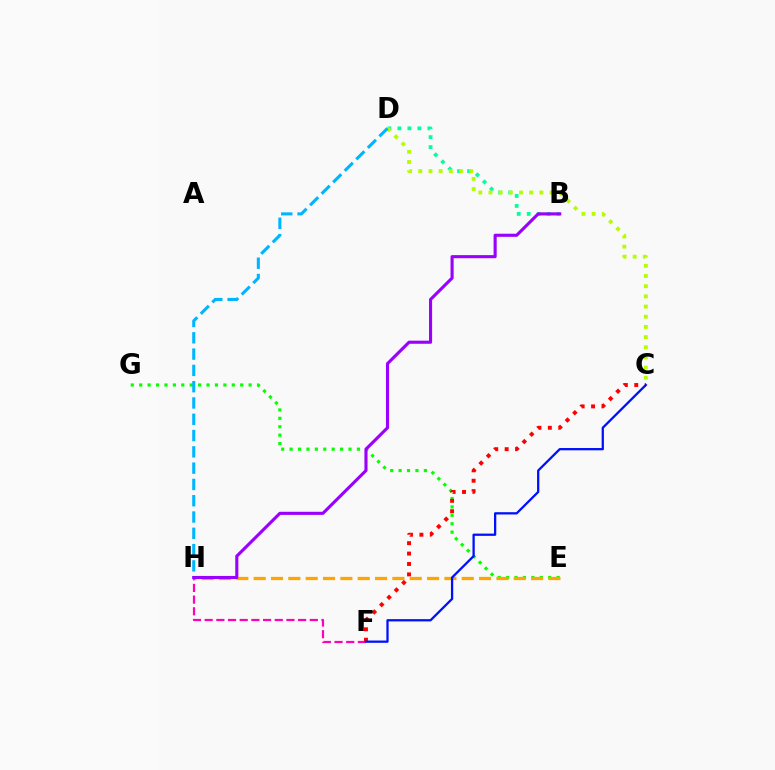{('E', 'G'): [{'color': '#08ff00', 'line_style': 'dotted', 'thickness': 2.29}], ('B', 'D'): [{'color': '#00ff9d', 'line_style': 'dotted', 'thickness': 2.71}], ('F', 'H'): [{'color': '#ff00bd', 'line_style': 'dashed', 'thickness': 1.59}], ('C', 'D'): [{'color': '#b3ff00', 'line_style': 'dotted', 'thickness': 2.77}], ('D', 'H'): [{'color': '#00b5ff', 'line_style': 'dashed', 'thickness': 2.21}], ('E', 'H'): [{'color': '#ffa500', 'line_style': 'dashed', 'thickness': 2.36}], ('B', 'H'): [{'color': '#9b00ff', 'line_style': 'solid', 'thickness': 2.24}], ('C', 'F'): [{'color': '#ff0000', 'line_style': 'dotted', 'thickness': 2.83}, {'color': '#0010ff', 'line_style': 'solid', 'thickness': 1.64}]}